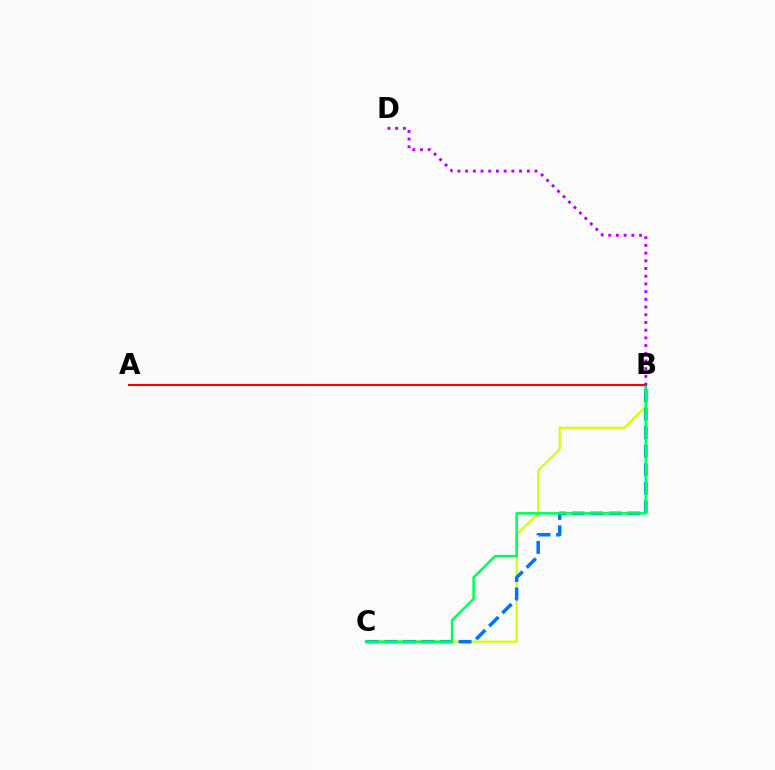{('B', 'C'): [{'color': '#d1ff00', 'line_style': 'solid', 'thickness': 1.58}, {'color': '#0074ff', 'line_style': 'dashed', 'thickness': 2.52}, {'color': '#00ff5c', 'line_style': 'solid', 'thickness': 1.85}], ('A', 'B'): [{'color': '#ff0000', 'line_style': 'solid', 'thickness': 1.51}], ('B', 'D'): [{'color': '#b900ff', 'line_style': 'dotted', 'thickness': 2.09}]}